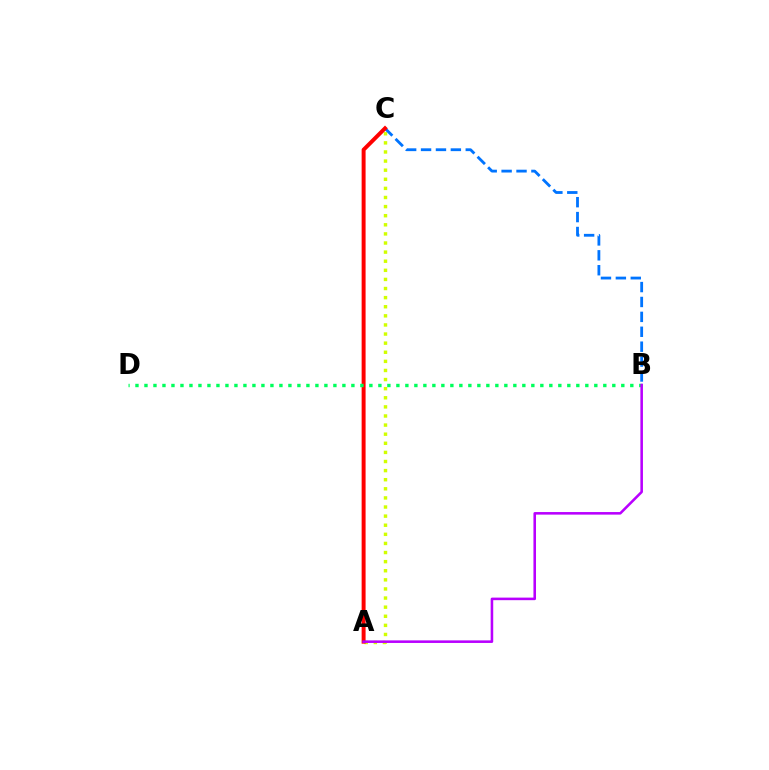{('A', 'C'): [{'color': '#d1ff00', 'line_style': 'dotted', 'thickness': 2.47}, {'color': '#ff0000', 'line_style': 'solid', 'thickness': 2.85}], ('B', 'C'): [{'color': '#0074ff', 'line_style': 'dashed', 'thickness': 2.02}], ('B', 'D'): [{'color': '#00ff5c', 'line_style': 'dotted', 'thickness': 2.44}], ('A', 'B'): [{'color': '#b900ff', 'line_style': 'solid', 'thickness': 1.85}]}